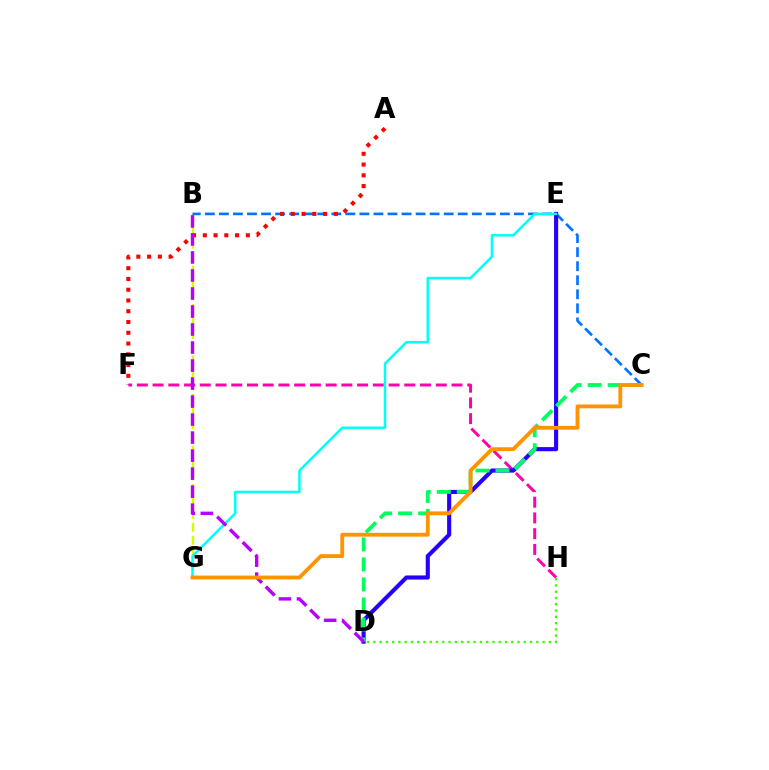{('B', 'G'): [{'color': '#d1ff00', 'line_style': 'dashed', 'thickness': 1.75}], ('B', 'C'): [{'color': '#0074ff', 'line_style': 'dashed', 'thickness': 1.91}], ('A', 'F'): [{'color': '#ff0000', 'line_style': 'dotted', 'thickness': 2.92}], ('F', 'H'): [{'color': '#ff00ac', 'line_style': 'dashed', 'thickness': 2.14}], ('D', 'E'): [{'color': '#2500ff', 'line_style': 'solid', 'thickness': 2.96}], ('E', 'G'): [{'color': '#00fff6', 'line_style': 'solid', 'thickness': 1.79}], ('C', 'D'): [{'color': '#00ff5c', 'line_style': 'dashed', 'thickness': 2.72}], ('B', 'D'): [{'color': '#b900ff', 'line_style': 'dashed', 'thickness': 2.45}], ('C', 'G'): [{'color': '#ff9400', 'line_style': 'solid', 'thickness': 2.76}], ('D', 'H'): [{'color': '#3dff00', 'line_style': 'dotted', 'thickness': 1.7}]}